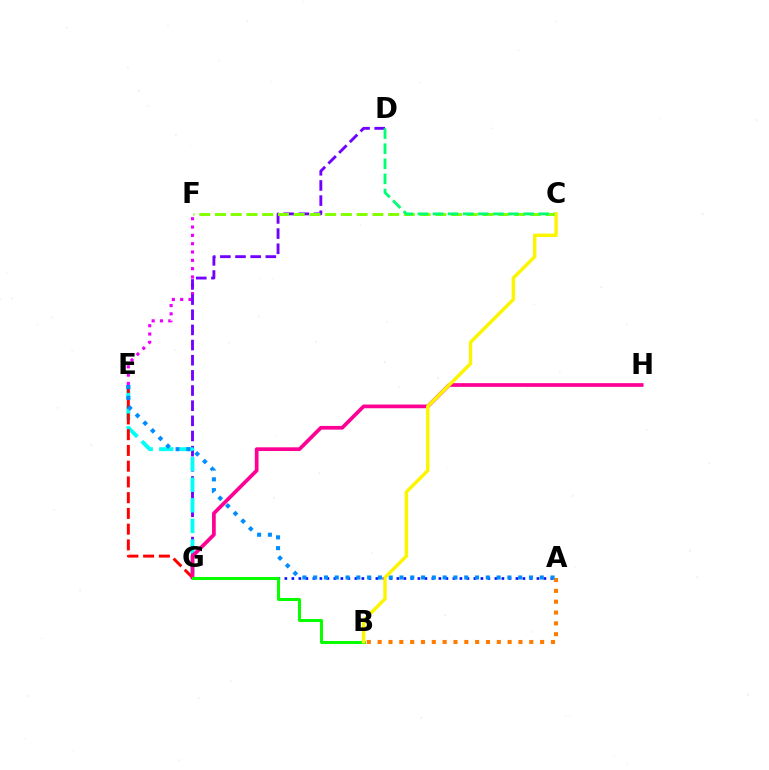{('A', 'B'): [{'color': '#ff7c00', 'line_style': 'dotted', 'thickness': 2.94}], ('E', 'F'): [{'color': '#ee00ff', 'line_style': 'dotted', 'thickness': 2.26}], ('D', 'G'): [{'color': '#7200ff', 'line_style': 'dashed', 'thickness': 2.06}], ('E', 'G'): [{'color': '#00fff6', 'line_style': 'dashed', 'thickness': 2.8}, {'color': '#ff0000', 'line_style': 'dashed', 'thickness': 2.14}], ('C', 'F'): [{'color': '#84ff00', 'line_style': 'dashed', 'thickness': 2.14}], ('G', 'H'): [{'color': '#ff0094', 'line_style': 'solid', 'thickness': 2.67}], ('C', 'D'): [{'color': '#00ff74', 'line_style': 'dashed', 'thickness': 2.05}], ('A', 'G'): [{'color': '#0010ff', 'line_style': 'dotted', 'thickness': 1.9}], ('A', 'E'): [{'color': '#008cff', 'line_style': 'dotted', 'thickness': 2.93}], ('B', 'G'): [{'color': '#08ff00', 'line_style': 'solid', 'thickness': 2.18}], ('B', 'C'): [{'color': '#fcf500', 'line_style': 'solid', 'thickness': 2.47}]}